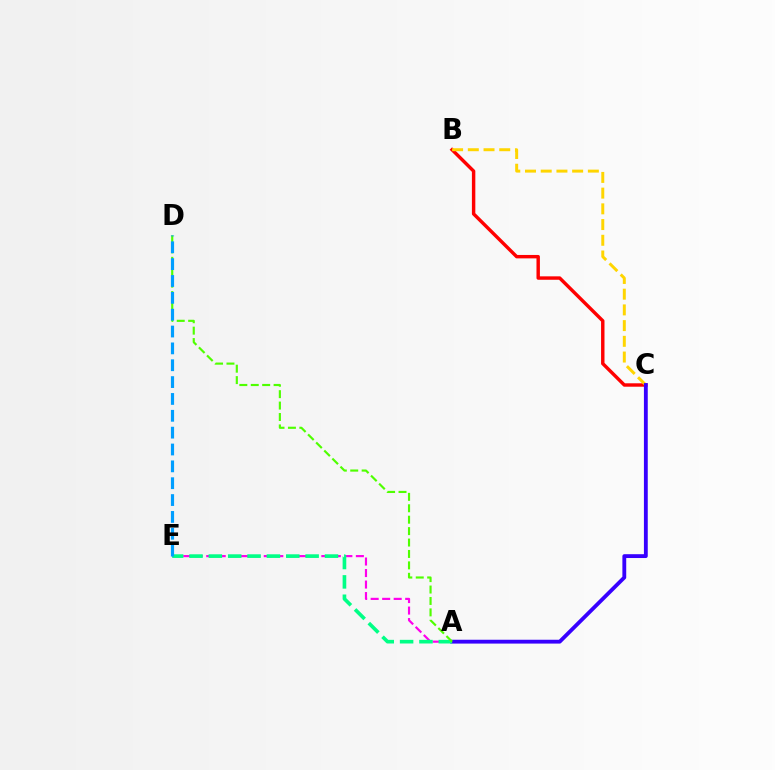{('B', 'C'): [{'color': '#ff0000', 'line_style': 'solid', 'thickness': 2.47}, {'color': '#ffd500', 'line_style': 'dashed', 'thickness': 2.13}], ('A', 'E'): [{'color': '#ff00ed', 'line_style': 'dashed', 'thickness': 1.56}, {'color': '#00ff86', 'line_style': 'dashed', 'thickness': 2.63}], ('A', 'C'): [{'color': '#3700ff', 'line_style': 'solid', 'thickness': 2.76}], ('A', 'D'): [{'color': '#4fff00', 'line_style': 'dashed', 'thickness': 1.55}], ('D', 'E'): [{'color': '#009eff', 'line_style': 'dashed', 'thickness': 2.29}]}